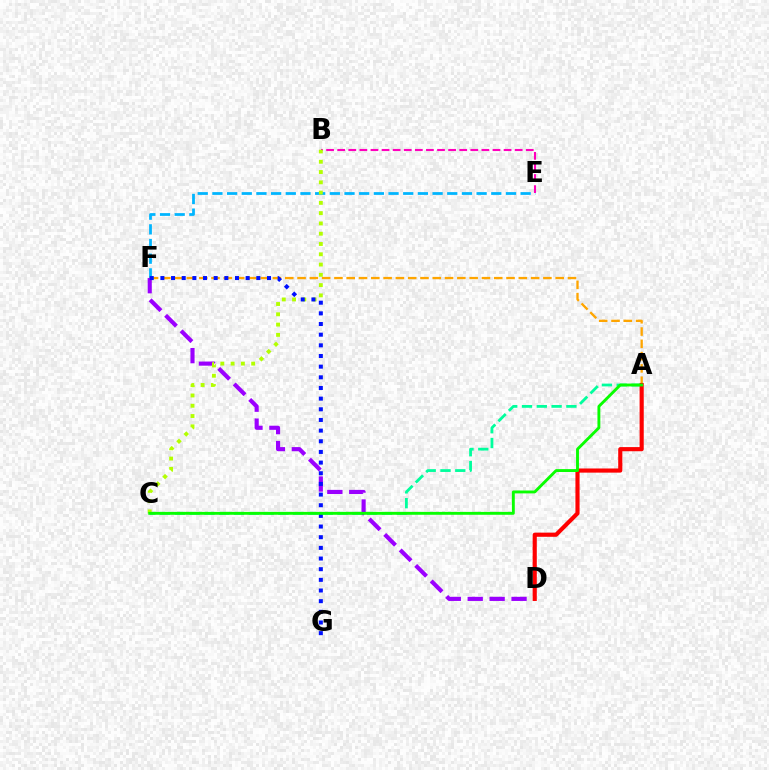{('E', 'F'): [{'color': '#00b5ff', 'line_style': 'dashed', 'thickness': 1.99}], ('A', 'F'): [{'color': '#ffa500', 'line_style': 'dashed', 'thickness': 1.67}], ('A', 'C'): [{'color': '#00ff9d', 'line_style': 'dashed', 'thickness': 2.01}, {'color': '#08ff00', 'line_style': 'solid', 'thickness': 2.07}], ('D', 'F'): [{'color': '#9b00ff', 'line_style': 'dashed', 'thickness': 2.98}], ('B', 'E'): [{'color': '#ff00bd', 'line_style': 'dashed', 'thickness': 1.51}], ('B', 'C'): [{'color': '#b3ff00', 'line_style': 'dotted', 'thickness': 2.79}], ('F', 'G'): [{'color': '#0010ff', 'line_style': 'dotted', 'thickness': 2.9}], ('A', 'D'): [{'color': '#ff0000', 'line_style': 'solid', 'thickness': 2.98}]}